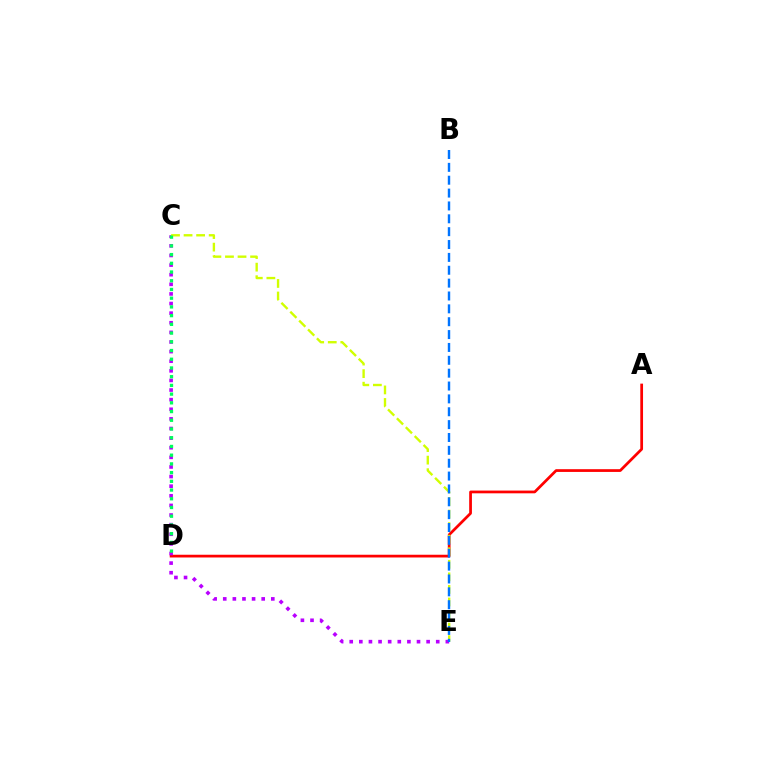{('A', 'D'): [{'color': '#ff0000', 'line_style': 'solid', 'thickness': 1.97}], ('C', 'E'): [{'color': '#b900ff', 'line_style': 'dotted', 'thickness': 2.61}, {'color': '#d1ff00', 'line_style': 'dashed', 'thickness': 1.71}], ('B', 'E'): [{'color': '#0074ff', 'line_style': 'dashed', 'thickness': 1.75}], ('C', 'D'): [{'color': '#00ff5c', 'line_style': 'dotted', 'thickness': 2.37}]}